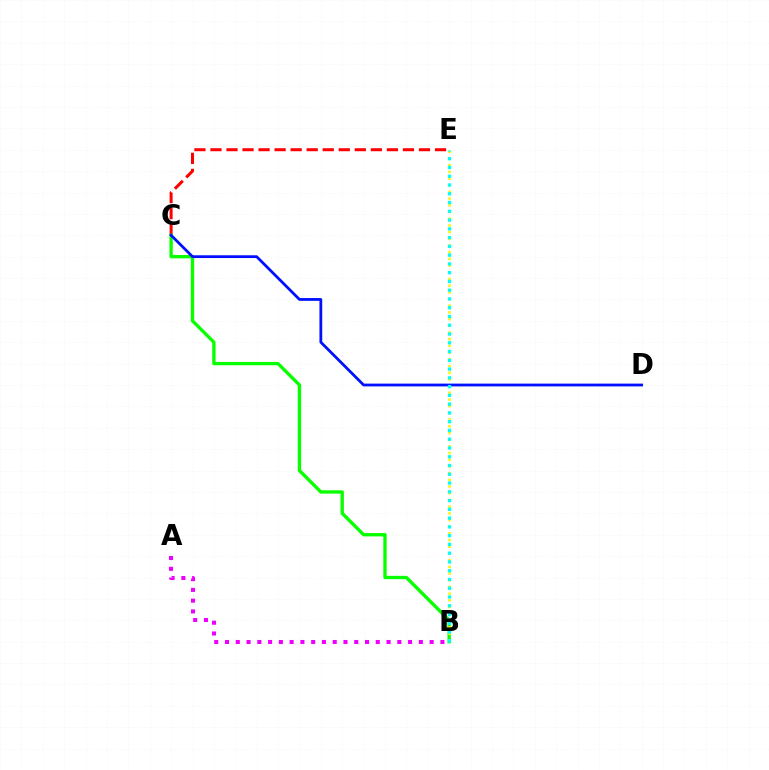{('C', 'E'): [{'color': '#ff0000', 'line_style': 'dashed', 'thickness': 2.18}], ('B', 'C'): [{'color': '#08ff00', 'line_style': 'solid', 'thickness': 2.4}], ('A', 'B'): [{'color': '#ee00ff', 'line_style': 'dotted', 'thickness': 2.93}], ('B', 'E'): [{'color': '#fcf500', 'line_style': 'dotted', 'thickness': 1.82}, {'color': '#00fff6', 'line_style': 'dotted', 'thickness': 2.38}], ('C', 'D'): [{'color': '#0010ff', 'line_style': 'solid', 'thickness': 2.0}]}